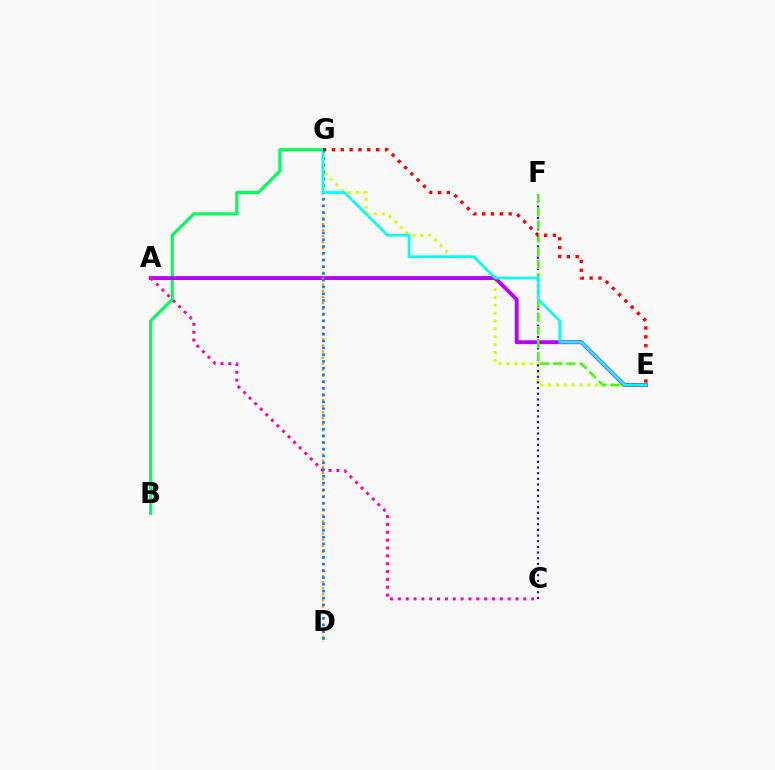{('E', 'G'): [{'color': '#d1ff00', 'line_style': 'dotted', 'thickness': 2.14}, {'color': '#00fff6', 'line_style': 'solid', 'thickness': 1.93}, {'color': '#ff0000', 'line_style': 'dotted', 'thickness': 2.4}], ('B', 'G'): [{'color': '#00ff5c', 'line_style': 'solid', 'thickness': 2.27}], ('A', 'E'): [{'color': '#b900ff', 'line_style': 'solid', 'thickness': 2.8}], ('C', 'F'): [{'color': '#2500ff', 'line_style': 'dotted', 'thickness': 1.54}], ('D', 'G'): [{'color': '#ff9400', 'line_style': 'dotted', 'thickness': 1.65}, {'color': '#0074ff', 'line_style': 'dotted', 'thickness': 1.84}], ('A', 'C'): [{'color': '#ff00ac', 'line_style': 'dotted', 'thickness': 2.13}], ('E', 'F'): [{'color': '#3dff00', 'line_style': 'dashed', 'thickness': 1.79}]}